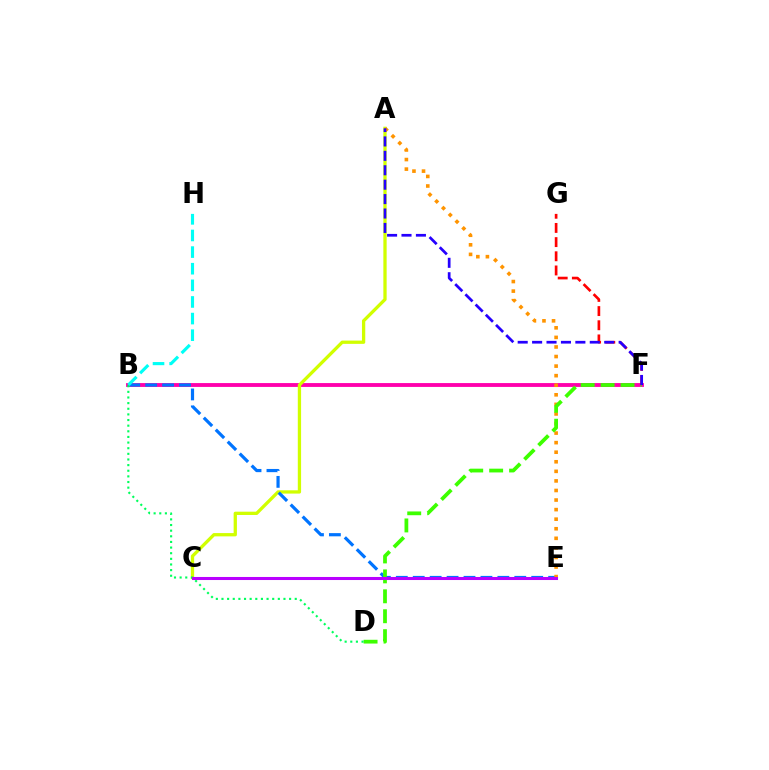{('B', 'F'): [{'color': '#ff00ac', 'line_style': 'solid', 'thickness': 2.77}], ('A', 'C'): [{'color': '#d1ff00', 'line_style': 'solid', 'thickness': 2.37}], ('B', 'E'): [{'color': '#0074ff', 'line_style': 'dashed', 'thickness': 2.3}], ('A', 'E'): [{'color': '#ff9400', 'line_style': 'dotted', 'thickness': 2.6}], ('D', 'F'): [{'color': '#3dff00', 'line_style': 'dashed', 'thickness': 2.71}], ('B', 'H'): [{'color': '#00fff6', 'line_style': 'dashed', 'thickness': 2.26}], ('B', 'D'): [{'color': '#00ff5c', 'line_style': 'dotted', 'thickness': 1.53}], ('C', 'E'): [{'color': '#b900ff', 'line_style': 'solid', 'thickness': 2.2}], ('F', 'G'): [{'color': '#ff0000', 'line_style': 'dashed', 'thickness': 1.93}], ('A', 'F'): [{'color': '#2500ff', 'line_style': 'dashed', 'thickness': 1.96}]}